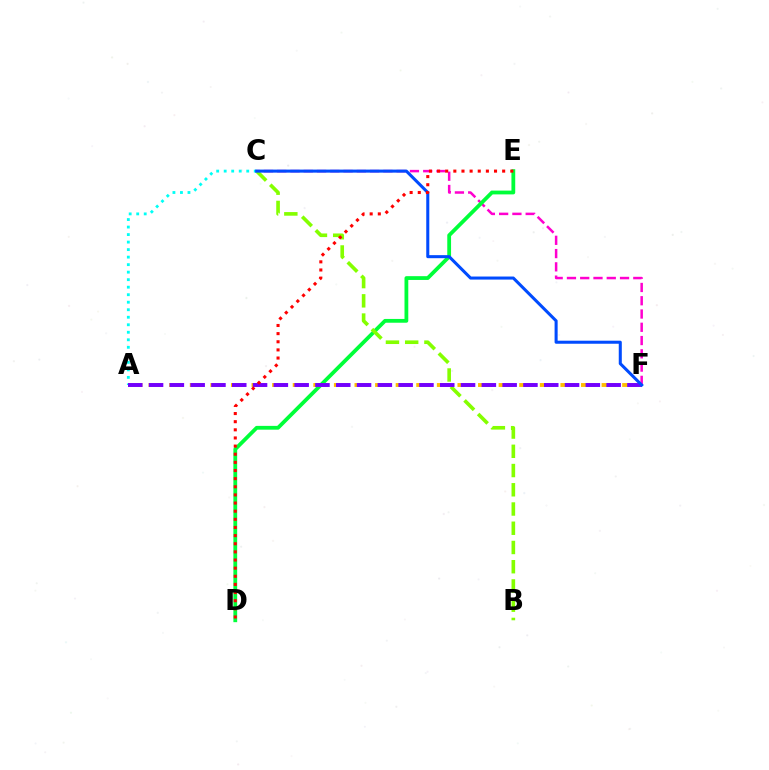{('C', 'F'): [{'color': '#ff00cf', 'line_style': 'dashed', 'thickness': 1.8}, {'color': '#004bff', 'line_style': 'solid', 'thickness': 2.2}], ('D', 'E'): [{'color': '#00ff39', 'line_style': 'solid', 'thickness': 2.73}, {'color': '#ff0000', 'line_style': 'dotted', 'thickness': 2.21}], ('B', 'C'): [{'color': '#84ff00', 'line_style': 'dashed', 'thickness': 2.61}], ('A', 'F'): [{'color': '#ffbd00', 'line_style': 'dashed', 'thickness': 2.8}, {'color': '#7200ff', 'line_style': 'dashed', 'thickness': 2.83}], ('A', 'C'): [{'color': '#00fff6', 'line_style': 'dotted', 'thickness': 2.04}]}